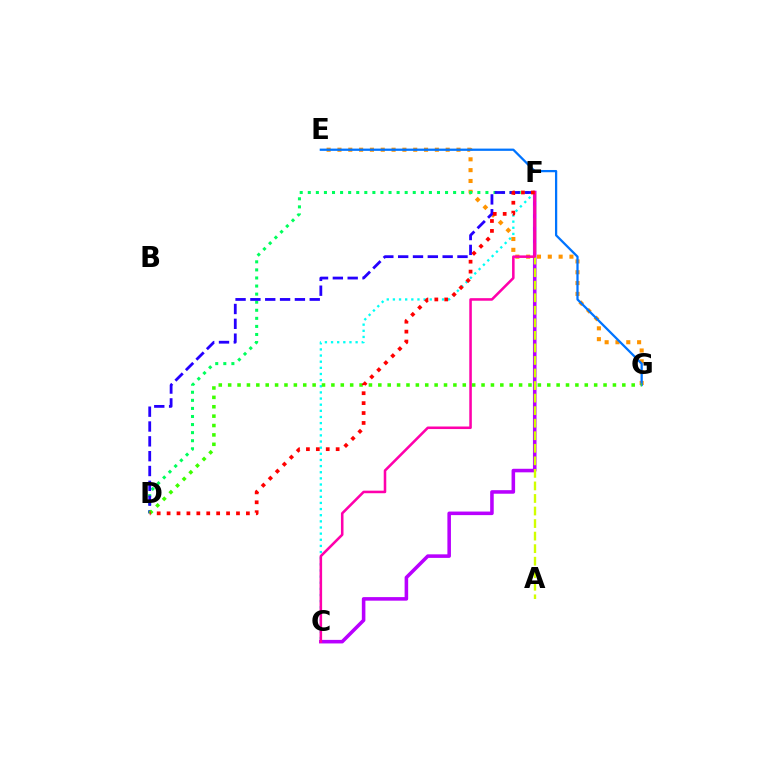{('E', 'G'): [{'color': '#ff9400', 'line_style': 'dotted', 'thickness': 2.94}, {'color': '#0074ff', 'line_style': 'solid', 'thickness': 1.63}], ('C', 'F'): [{'color': '#b900ff', 'line_style': 'solid', 'thickness': 2.56}, {'color': '#00fff6', 'line_style': 'dotted', 'thickness': 1.67}, {'color': '#ff00ac', 'line_style': 'solid', 'thickness': 1.84}], ('D', 'F'): [{'color': '#00ff5c', 'line_style': 'dotted', 'thickness': 2.19}, {'color': '#2500ff', 'line_style': 'dashed', 'thickness': 2.02}, {'color': '#ff0000', 'line_style': 'dotted', 'thickness': 2.69}], ('A', 'F'): [{'color': '#d1ff00', 'line_style': 'dashed', 'thickness': 1.7}], ('D', 'G'): [{'color': '#3dff00', 'line_style': 'dotted', 'thickness': 2.55}]}